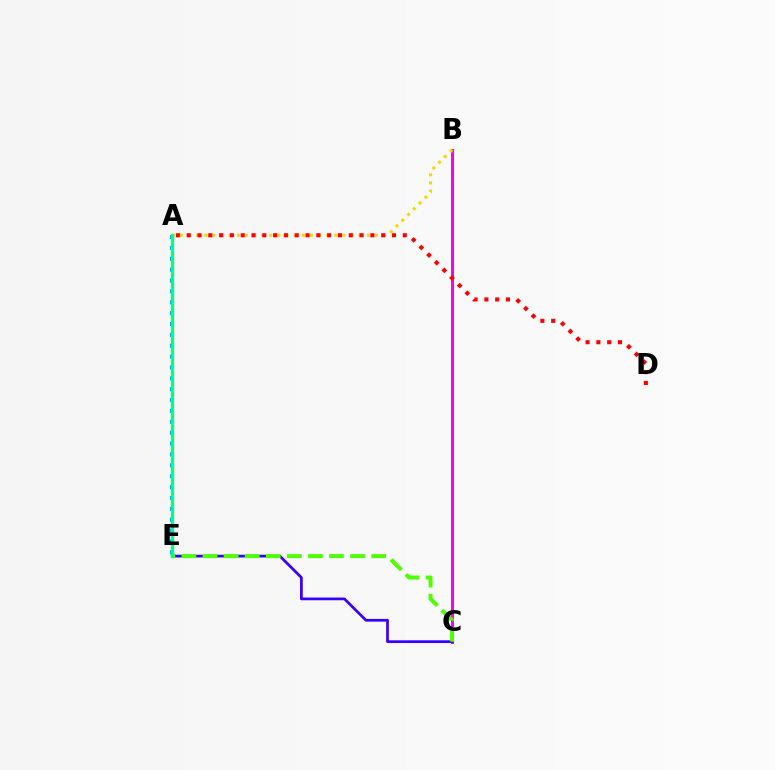{('A', 'E'): [{'color': '#009eff', 'line_style': 'dotted', 'thickness': 2.95}, {'color': '#00ff86', 'line_style': 'solid', 'thickness': 2.37}], ('B', 'C'): [{'color': '#ff00ed', 'line_style': 'solid', 'thickness': 2.16}], ('C', 'E'): [{'color': '#3700ff', 'line_style': 'solid', 'thickness': 1.97}, {'color': '#4fff00', 'line_style': 'dashed', 'thickness': 2.86}], ('A', 'B'): [{'color': '#ffd500', 'line_style': 'dotted', 'thickness': 2.21}], ('A', 'D'): [{'color': '#ff0000', 'line_style': 'dotted', 'thickness': 2.94}]}